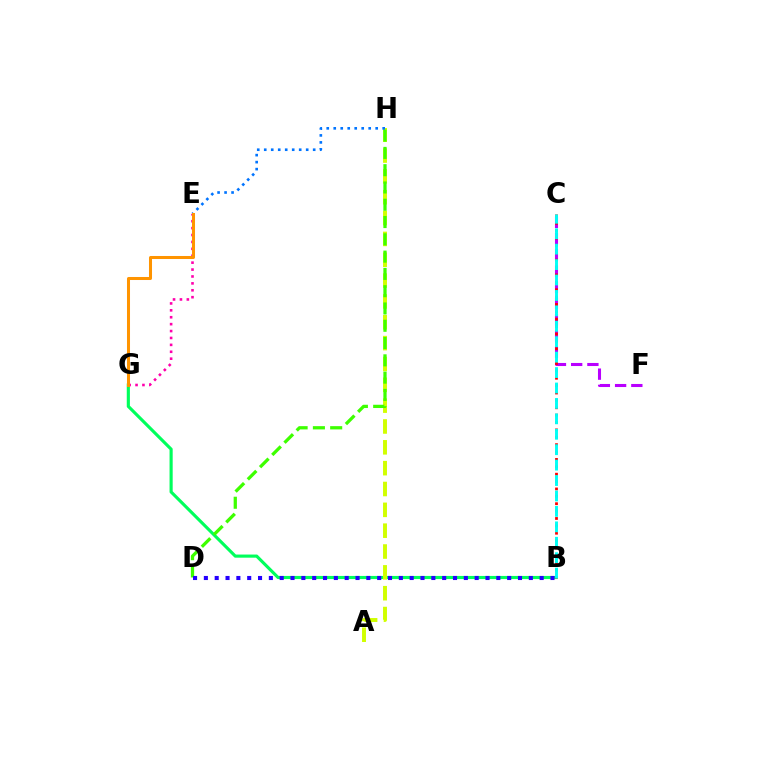{('B', 'G'): [{'color': '#00ff5c', 'line_style': 'solid', 'thickness': 2.26}], ('C', 'F'): [{'color': '#b900ff', 'line_style': 'dashed', 'thickness': 2.21}], ('B', 'C'): [{'color': '#ff0000', 'line_style': 'dotted', 'thickness': 2.01}, {'color': '#00fff6', 'line_style': 'dashed', 'thickness': 2.1}], ('A', 'H'): [{'color': '#d1ff00', 'line_style': 'dashed', 'thickness': 2.83}], ('E', 'G'): [{'color': '#ff00ac', 'line_style': 'dotted', 'thickness': 1.88}, {'color': '#ff9400', 'line_style': 'solid', 'thickness': 2.18}], ('D', 'H'): [{'color': '#3dff00', 'line_style': 'dashed', 'thickness': 2.35}], ('E', 'H'): [{'color': '#0074ff', 'line_style': 'dotted', 'thickness': 1.9}], ('B', 'D'): [{'color': '#2500ff', 'line_style': 'dotted', 'thickness': 2.94}]}